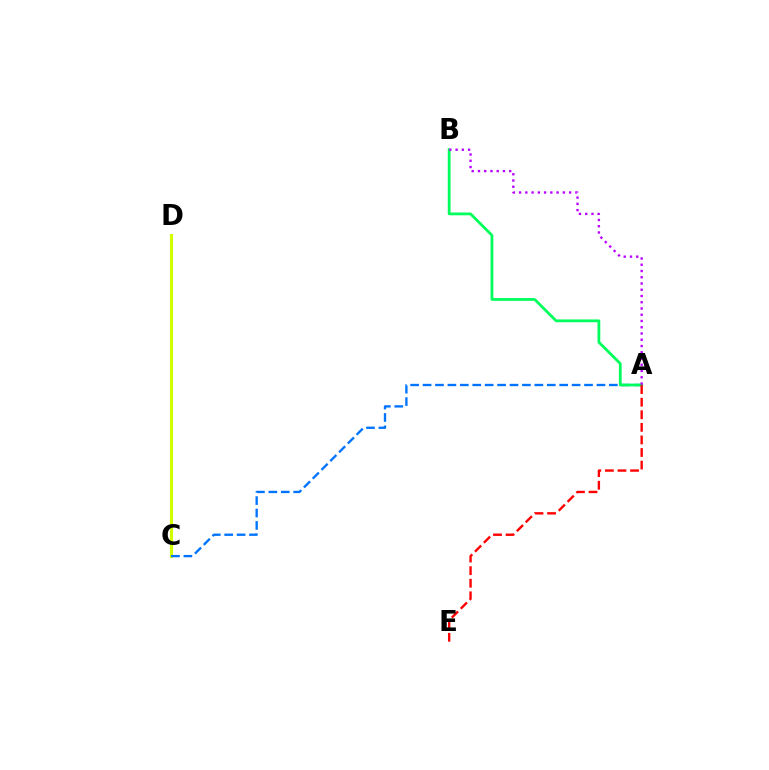{('C', 'D'): [{'color': '#d1ff00', 'line_style': 'solid', 'thickness': 2.25}], ('A', 'C'): [{'color': '#0074ff', 'line_style': 'dashed', 'thickness': 1.69}], ('A', 'B'): [{'color': '#00ff5c', 'line_style': 'solid', 'thickness': 2.01}, {'color': '#b900ff', 'line_style': 'dotted', 'thickness': 1.7}], ('A', 'E'): [{'color': '#ff0000', 'line_style': 'dashed', 'thickness': 1.71}]}